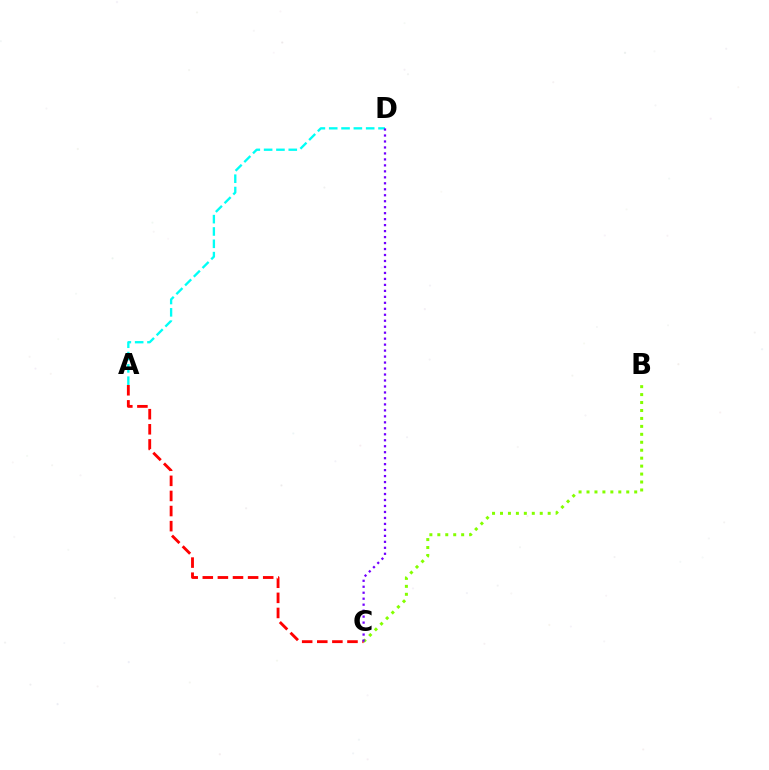{('A', 'D'): [{'color': '#00fff6', 'line_style': 'dashed', 'thickness': 1.67}], ('A', 'C'): [{'color': '#ff0000', 'line_style': 'dashed', 'thickness': 2.05}], ('B', 'C'): [{'color': '#84ff00', 'line_style': 'dotted', 'thickness': 2.16}], ('C', 'D'): [{'color': '#7200ff', 'line_style': 'dotted', 'thickness': 1.62}]}